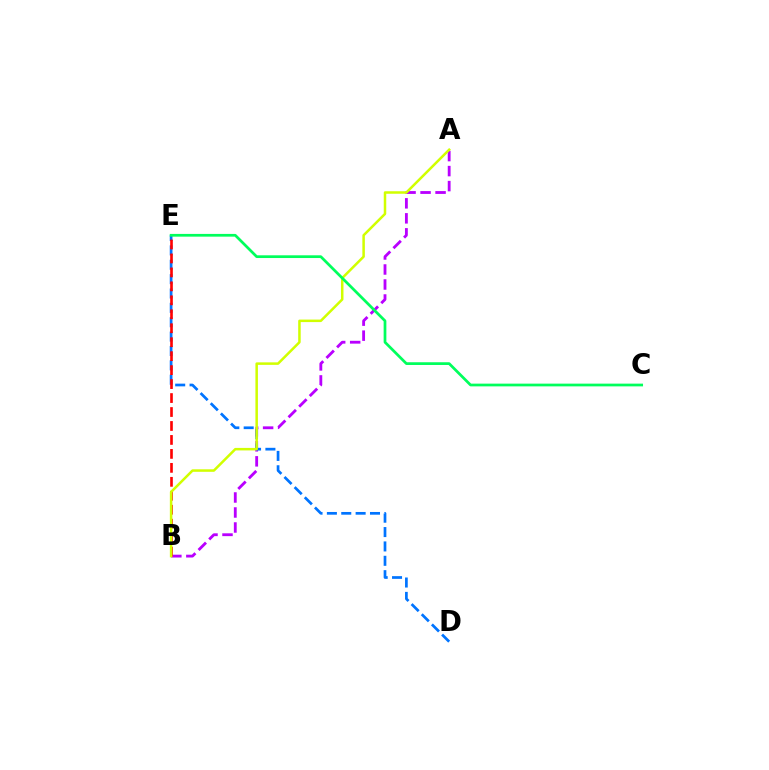{('A', 'B'): [{'color': '#b900ff', 'line_style': 'dashed', 'thickness': 2.04}, {'color': '#d1ff00', 'line_style': 'solid', 'thickness': 1.81}], ('D', 'E'): [{'color': '#0074ff', 'line_style': 'dashed', 'thickness': 1.95}], ('B', 'E'): [{'color': '#ff0000', 'line_style': 'dashed', 'thickness': 1.9}], ('C', 'E'): [{'color': '#00ff5c', 'line_style': 'solid', 'thickness': 1.97}]}